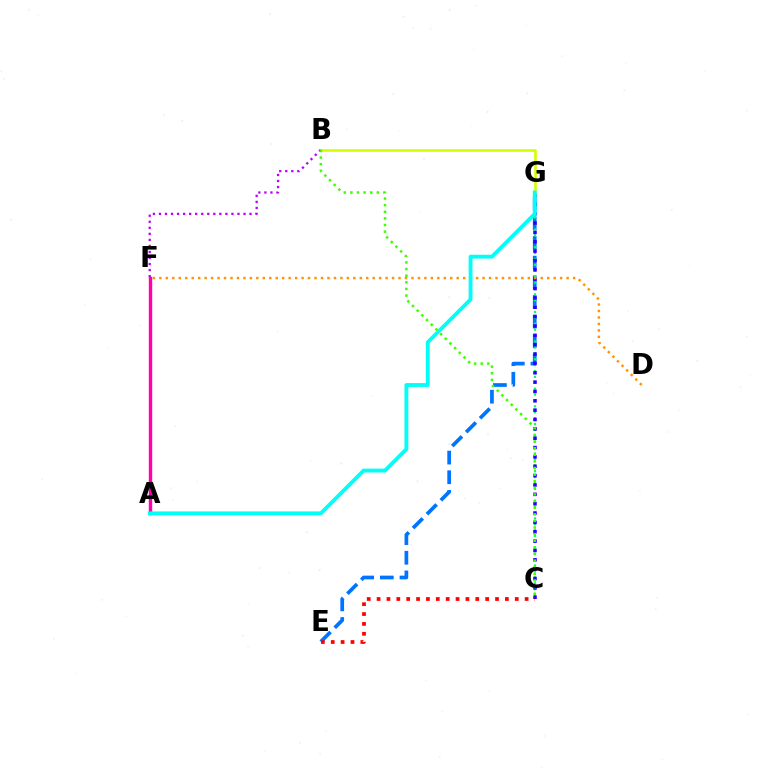{('B', 'F'): [{'color': '#b900ff', 'line_style': 'dotted', 'thickness': 1.64}], ('A', 'F'): [{'color': '#ff00ac', 'line_style': 'solid', 'thickness': 2.45}], ('E', 'G'): [{'color': '#0074ff', 'line_style': 'dashed', 'thickness': 2.67}], ('C', 'G'): [{'color': '#00ff5c', 'line_style': 'dotted', 'thickness': 1.6}, {'color': '#2500ff', 'line_style': 'dotted', 'thickness': 2.54}], ('D', 'F'): [{'color': '#ff9400', 'line_style': 'dotted', 'thickness': 1.76}], ('B', 'G'): [{'color': '#d1ff00', 'line_style': 'solid', 'thickness': 1.9}], ('A', 'G'): [{'color': '#00fff6', 'line_style': 'solid', 'thickness': 2.77}], ('C', 'E'): [{'color': '#ff0000', 'line_style': 'dotted', 'thickness': 2.68}], ('B', 'C'): [{'color': '#3dff00', 'line_style': 'dotted', 'thickness': 1.8}]}